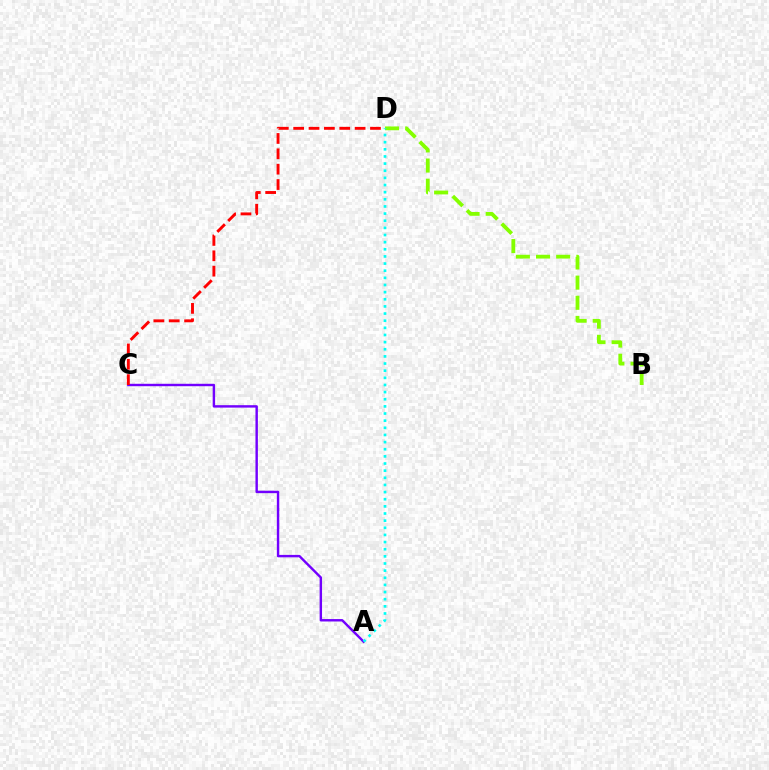{('B', 'D'): [{'color': '#84ff00', 'line_style': 'dashed', 'thickness': 2.74}], ('A', 'C'): [{'color': '#7200ff', 'line_style': 'solid', 'thickness': 1.74}], ('A', 'D'): [{'color': '#00fff6', 'line_style': 'dotted', 'thickness': 1.94}], ('C', 'D'): [{'color': '#ff0000', 'line_style': 'dashed', 'thickness': 2.09}]}